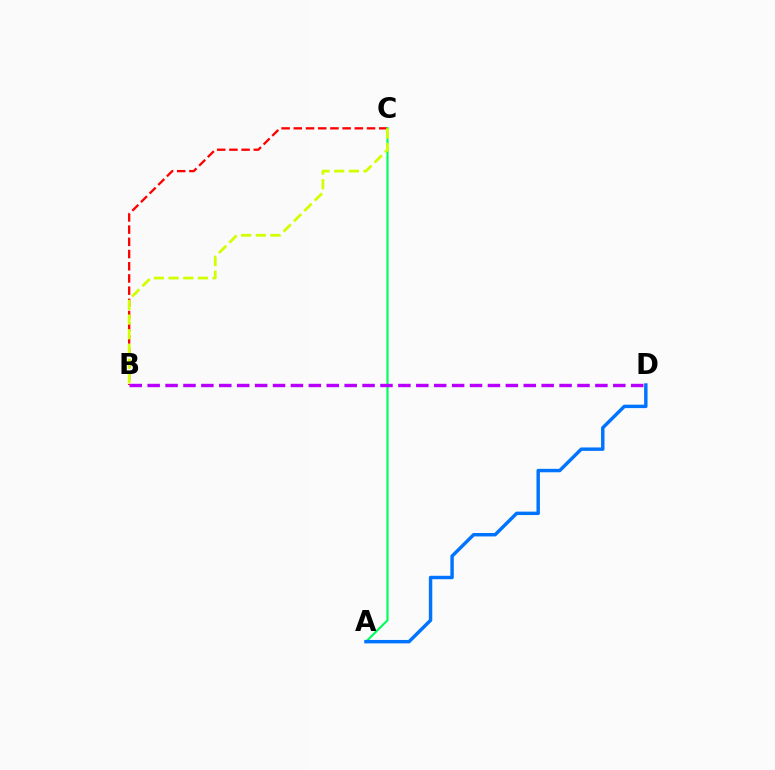{('B', 'C'): [{'color': '#ff0000', 'line_style': 'dashed', 'thickness': 1.66}, {'color': '#d1ff00', 'line_style': 'dashed', 'thickness': 1.99}], ('A', 'C'): [{'color': '#00ff5c', 'line_style': 'solid', 'thickness': 1.57}], ('A', 'D'): [{'color': '#0074ff', 'line_style': 'solid', 'thickness': 2.47}], ('B', 'D'): [{'color': '#b900ff', 'line_style': 'dashed', 'thickness': 2.43}]}